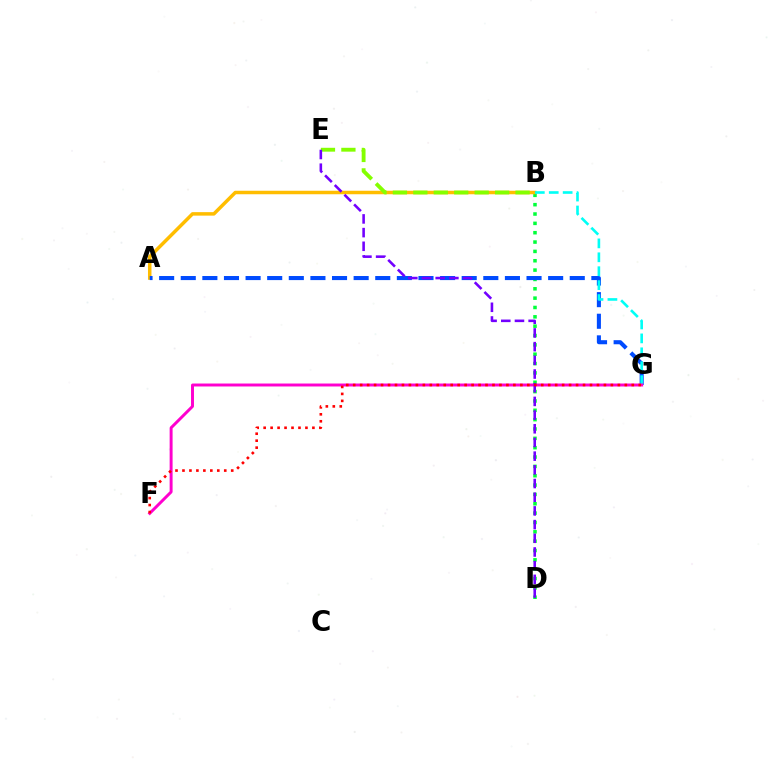{('B', 'D'): [{'color': '#00ff39', 'line_style': 'dotted', 'thickness': 2.54}], ('A', 'B'): [{'color': '#ffbd00', 'line_style': 'solid', 'thickness': 2.51}], ('A', 'G'): [{'color': '#004bff', 'line_style': 'dashed', 'thickness': 2.94}], ('B', 'G'): [{'color': '#00fff6', 'line_style': 'dashed', 'thickness': 1.89}], ('B', 'E'): [{'color': '#84ff00', 'line_style': 'dashed', 'thickness': 2.78}], ('F', 'G'): [{'color': '#ff00cf', 'line_style': 'solid', 'thickness': 2.13}, {'color': '#ff0000', 'line_style': 'dotted', 'thickness': 1.89}], ('D', 'E'): [{'color': '#7200ff', 'line_style': 'dashed', 'thickness': 1.86}]}